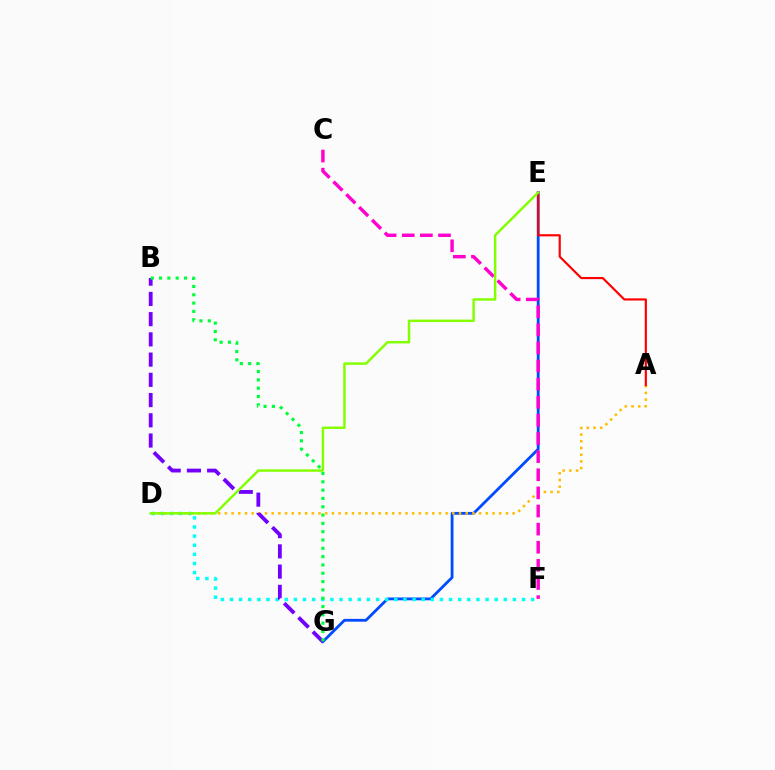{('E', 'G'): [{'color': '#004bff', 'line_style': 'solid', 'thickness': 2.01}], ('A', 'D'): [{'color': '#ffbd00', 'line_style': 'dotted', 'thickness': 1.82}], ('D', 'F'): [{'color': '#00fff6', 'line_style': 'dotted', 'thickness': 2.48}], ('A', 'E'): [{'color': '#ff0000', 'line_style': 'solid', 'thickness': 1.56}], ('B', 'G'): [{'color': '#7200ff', 'line_style': 'dashed', 'thickness': 2.75}, {'color': '#00ff39', 'line_style': 'dotted', 'thickness': 2.26}], ('C', 'F'): [{'color': '#ff00cf', 'line_style': 'dashed', 'thickness': 2.46}], ('D', 'E'): [{'color': '#84ff00', 'line_style': 'solid', 'thickness': 1.78}]}